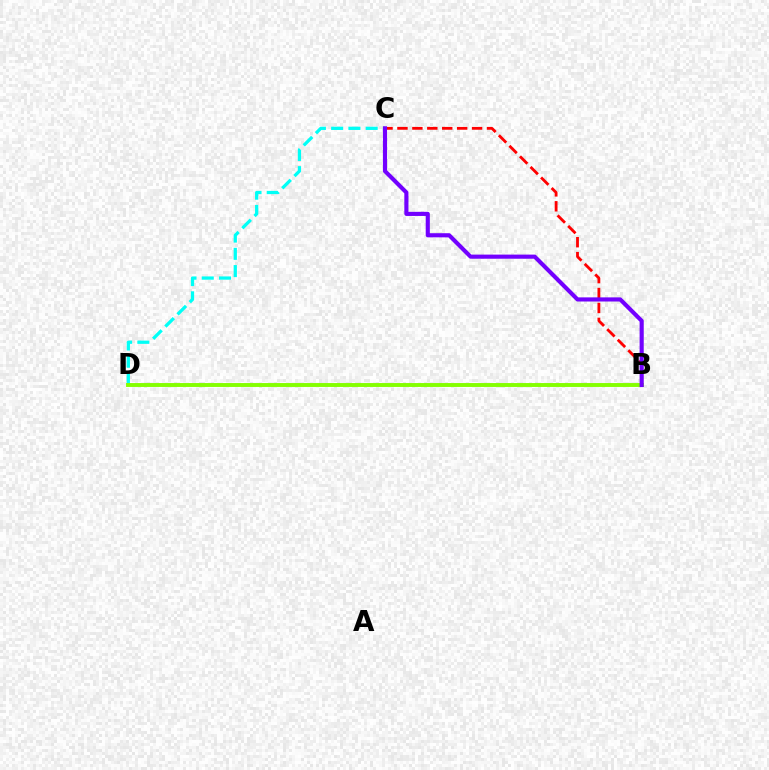{('C', 'D'): [{'color': '#00fff6', 'line_style': 'dashed', 'thickness': 2.34}], ('B', 'C'): [{'color': '#ff0000', 'line_style': 'dashed', 'thickness': 2.03}, {'color': '#7200ff', 'line_style': 'solid', 'thickness': 2.97}], ('B', 'D'): [{'color': '#84ff00', 'line_style': 'solid', 'thickness': 2.81}]}